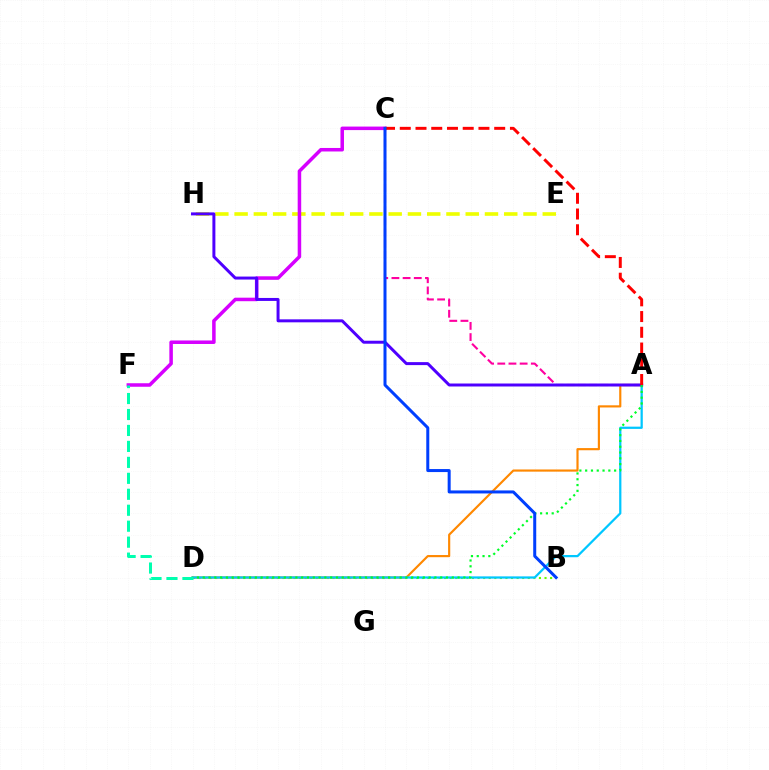{('B', 'D'): [{'color': '#66ff00', 'line_style': 'dotted', 'thickness': 1.52}], ('E', 'H'): [{'color': '#eeff00', 'line_style': 'dashed', 'thickness': 2.62}], ('A', 'D'): [{'color': '#ff8800', 'line_style': 'solid', 'thickness': 1.56}, {'color': '#00c7ff', 'line_style': 'solid', 'thickness': 1.62}, {'color': '#00ff27', 'line_style': 'dotted', 'thickness': 1.57}], ('A', 'C'): [{'color': '#ff00a0', 'line_style': 'dashed', 'thickness': 1.52}, {'color': '#ff0000', 'line_style': 'dashed', 'thickness': 2.14}], ('C', 'F'): [{'color': '#d600ff', 'line_style': 'solid', 'thickness': 2.53}], ('A', 'H'): [{'color': '#4f00ff', 'line_style': 'solid', 'thickness': 2.15}], ('B', 'C'): [{'color': '#003fff', 'line_style': 'solid', 'thickness': 2.17}], ('D', 'F'): [{'color': '#00ffaf', 'line_style': 'dashed', 'thickness': 2.17}]}